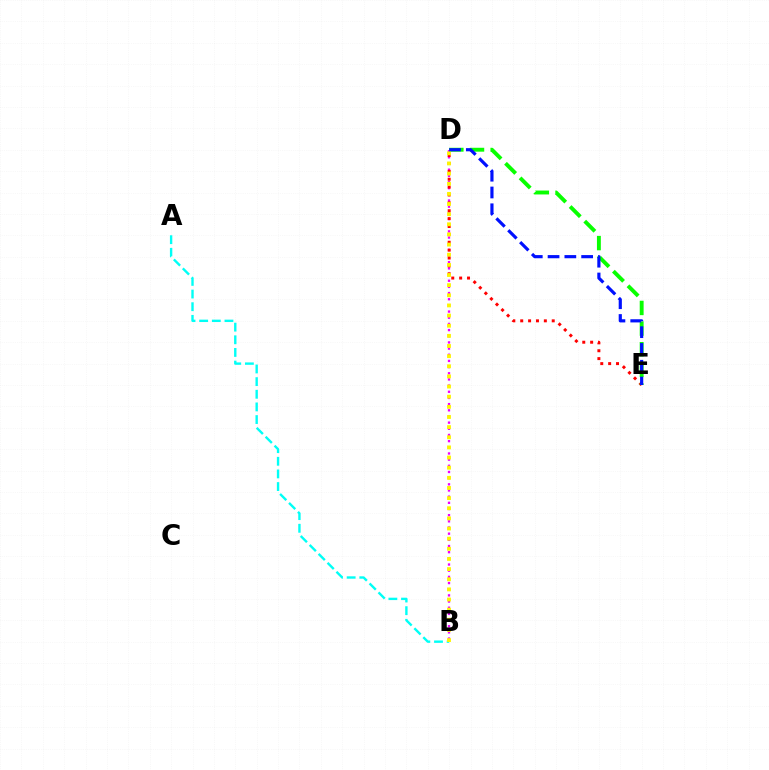{('A', 'B'): [{'color': '#00fff6', 'line_style': 'dashed', 'thickness': 1.72}], ('B', 'D'): [{'color': '#ee00ff', 'line_style': 'dotted', 'thickness': 1.68}, {'color': '#fcf500', 'line_style': 'dotted', 'thickness': 2.76}], ('D', 'E'): [{'color': '#ff0000', 'line_style': 'dotted', 'thickness': 2.14}, {'color': '#08ff00', 'line_style': 'dashed', 'thickness': 2.8}, {'color': '#0010ff', 'line_style': 'dashed', 'thickness': 2.28}]}